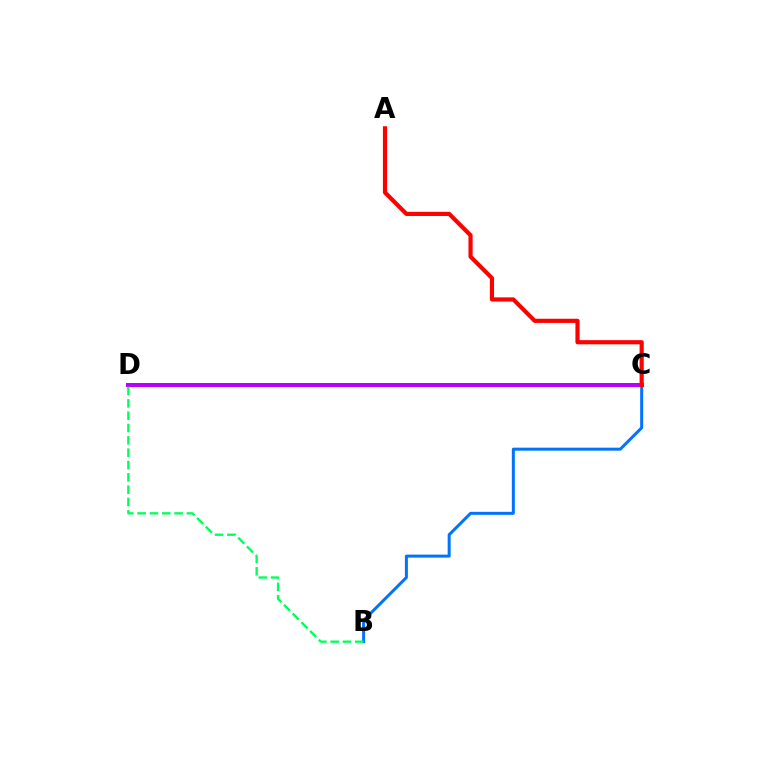{('C', 'D'): [{'color': '#d1ff00', 'line_style': 'solid', 'thickness': 1.71}, {'color': '#b900ff', 'line_style': 'solid', 'thickness': 2.88}], ('B', 'C'): [{'color': '#0074ff', 'line_style': 'solid', 'thickness': 2.16}], ('A', 'C'): [{'color': '#ff0000', 'line_style': 'solid', 'thickness': 3.0}], ('B', 'D'): [{'color': '#00ff5c', 'line_style': 'dashed', 'thickness': 1.67}]}